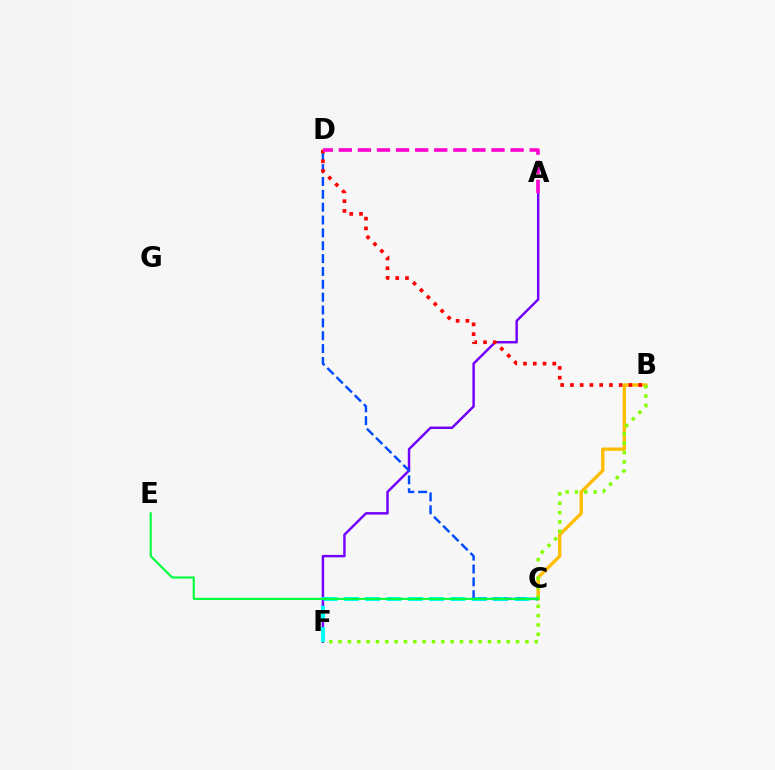{('A', 'F'): [{'color': '#7200ff', 'line_style': 'solid', 'thickness': 1.77}], ('C', 'F'): [{'color': '#00fff6', 'line_style': 'dashed', 'thickness': 2.89}], ('B', 'C'): [{'color': '#ffbd00', 'line_style': 'solid', 'thickness': 2.39}], ('C', 'D'): [{'color': '#004bff', 'line_style': 'dashed', 'thickness': 1.75}], ('B', 'D'): [{'color': '#ff0000', 'line_style': 'dotted', 'thickness': 2.65}], ('A', 'D'): [{'color': '#ff00cf', 'line_style': 'dashed', 'thickness': 2.59}], ('B', 'F'): [{'color': '#84ff00', 'line_style': 'dotted', 'thickness': 2.54}], ('C', 'E'): [{'color': '#00ff39', 'line_style': 'solid', 'thickness': 1.51}]}